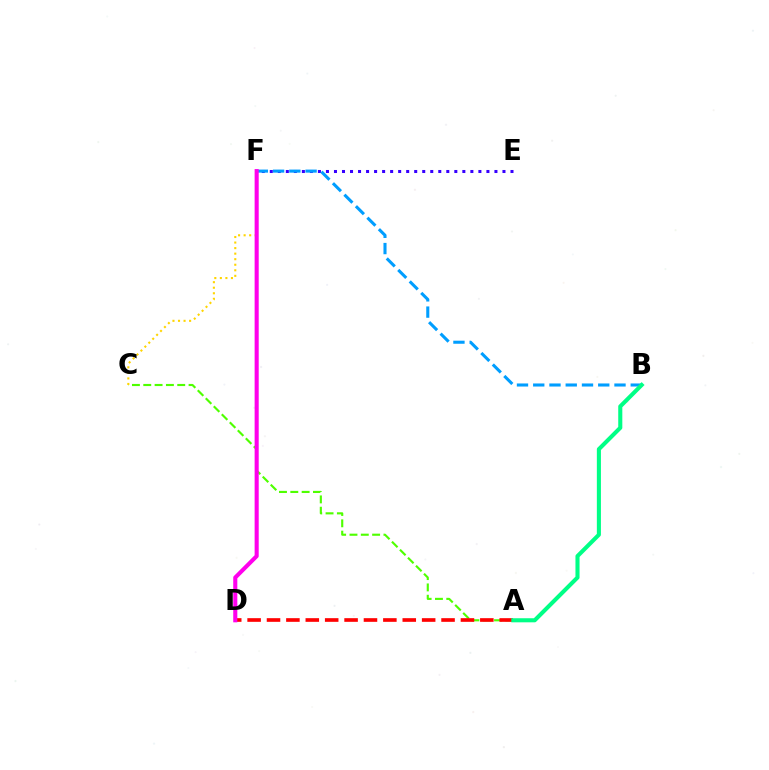{('A', 'C'): [{'color': '#4fff00', 'line_style': 'dashed', 'thickness': 1.54}], ('C', 'F'): [{'color': '#ffd500', 'line_style': 'dotted', 'thickness': 1.51}], ('E', 'F'): [{'color': '#3700ff', 'line_style': 'dotted', 'thickness': 2.18}], ('B', 'F'): [{'color': '#009eff', 'line_style': 'dashed', 'thickness': 2.21}], ('A', 'D'): [{'color': '#ff0000', 'line_style': 'dashed', 'thickness': 2.63}], ('D', 'F'): [{'color': '#ff00ed', 'line_style': 'solid', 'thickness': 2.94}], ('A', 'B'): [{'color': '#00ff86', 'line_style': 'solid', 'thickness': 2.94}]}